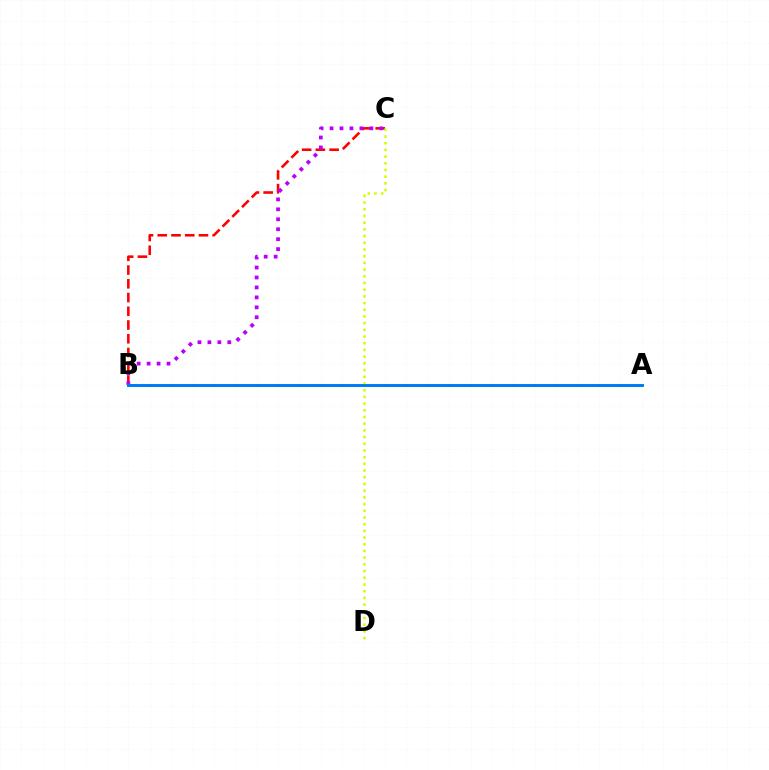{('A', 'B'): [{'color': '#00ff5c', 'line_style': 'solid', 'thickness': 2.04}, {'color': '#0074ff', 'line_style': 'solid', 'thickness': 1.99}], ('B', 'C'): [{'color': '#ff0000', 'line_style': 'dashed', 'thickness': 1.87}, {'color': '#b900ff', 'line_style': 'dotted', 'thickness': 2.7}], ('C', 'D'): [{'color': '#d1ff00', 'line_style': 'dotted', 'thickness': 1.82}]}